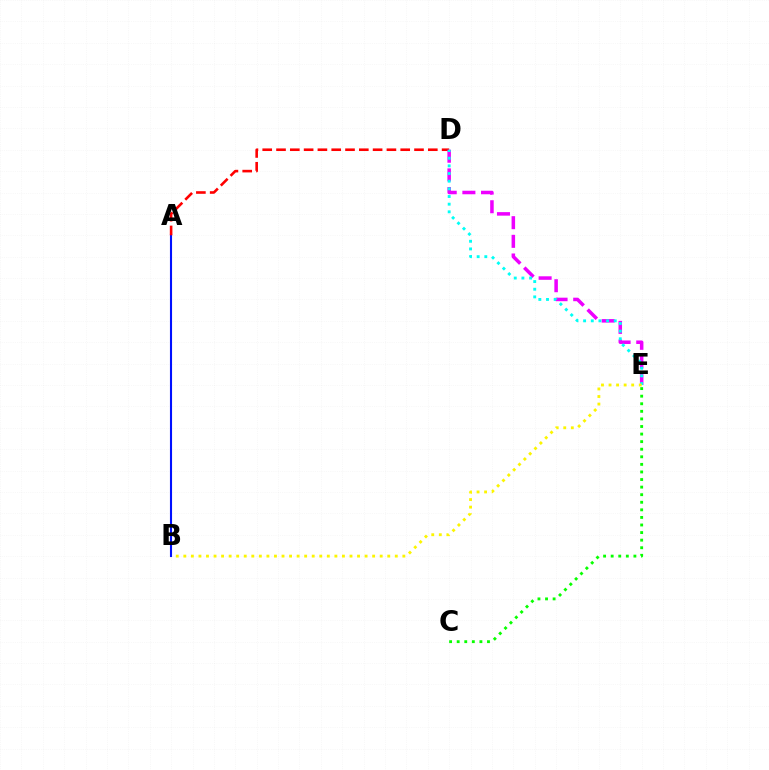{('C', 'E'): [{'color': '#08ff00', 'line_style': 'dotted', 'thickness': 2.06}], ('A', 'B'): [{'color': '#0010ff', 'line_style': 'solid', 'thickness': 1.52}], ('A', 'D'): [{'color': '#ff0000', 'line_style': 'dashed', 'thickness': 1.87}], ('D', 'E'): [{'color': '#ee00ff', 'line_style': 'dashed', 'thickness': 2.53}, {'color': '#00fff6', 'line_style': 'dotted', 'thickness': 2.08}], ('B', 'E'): [{'color': '#fcf500', 'line_style': 'dotted', 'thickness': 2.05}]}